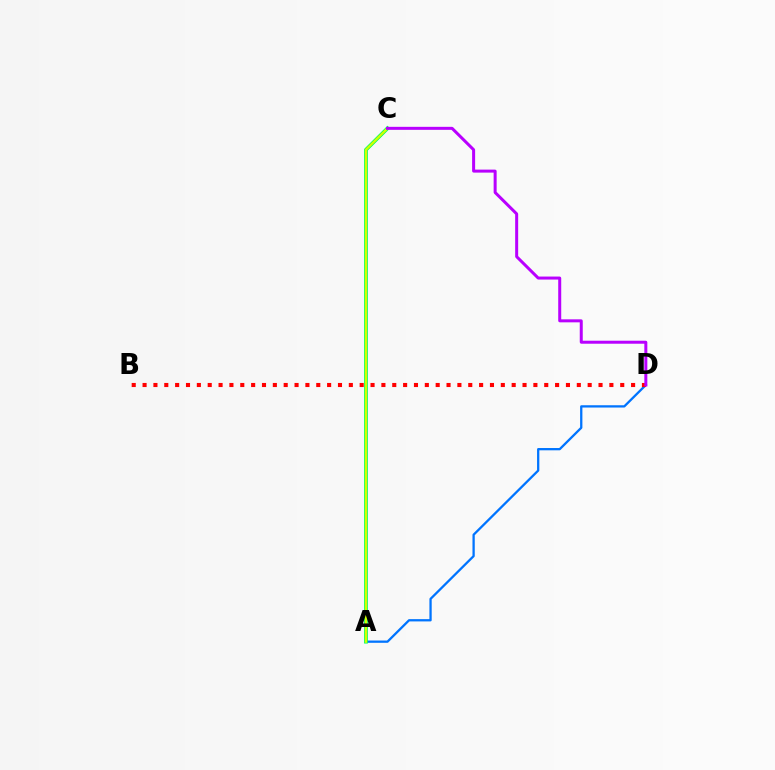{('A', 'D'): [{'color': '#0074ff', 'line_style': 'solid', 'thickness': 1.64}], ('A', 'C'): [{'color': '#00ff5c', 'line_style': 'solid', 'thickness': 2.69}, {'color': '#d1ff00', 'line_style': 'solid', 'thickness': 1.62}], ('B', 'D'): [{'color': '#ff0000', 'line_style': 'dotted', 'thickness': 2.95}], ('C', 'D'): [{'color': '#b900ff', 'line_style': 'solid', 'thickness': 2.16}]}